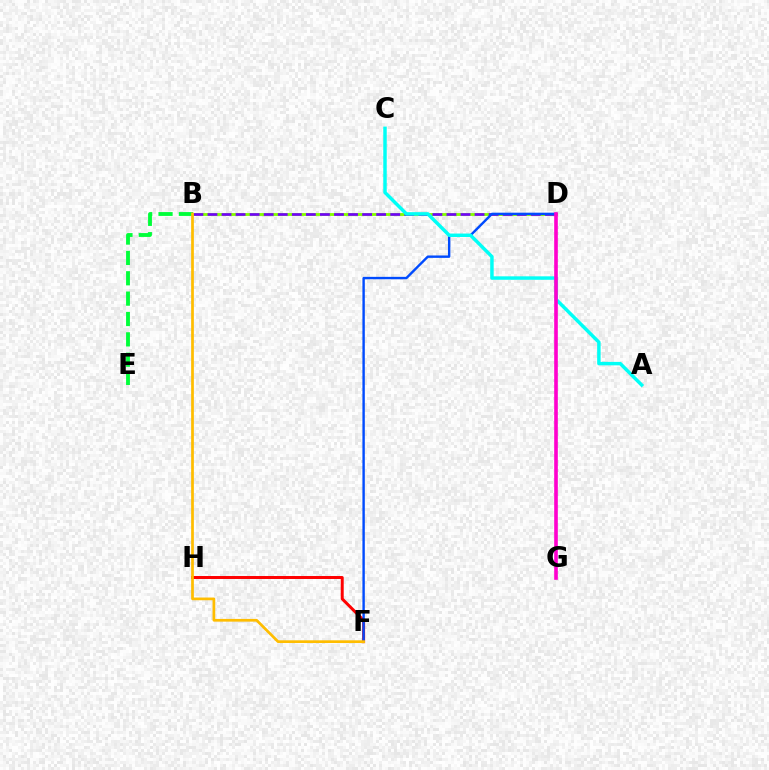{('B', 'D'): [{'color': '#84ff00', 'line_style': 'solid', 'thickness': 2.06}, {'color': '#7200ff', 'line_style': 'dashed', 'thickness': 1.91}], ('B', 'E'): [{'color': '#00ff39', 'line_style': 'dashed', 'thickness': 2.77}], ('F', 'H'): [{'color': '#ff0000', 'line_style': 'solid', 'thickness': 2.14}], ('D', 'F'): [{'color': '#004bff', 'line_style': 'solid', 'thickness': 1.73}], ('A', 'C'): [{'color': '#00fff6', 'line_style': 'solid', 'thickness': 2.49}], ('D', 'G'): [{'color': '#ff00cf', 'line_style': 'solid', 'thickness': 2.61}], ('B', 'F'): [{'color': '#ffbd00', 'line_style': 'solid', 'thickness': 1.96}]}